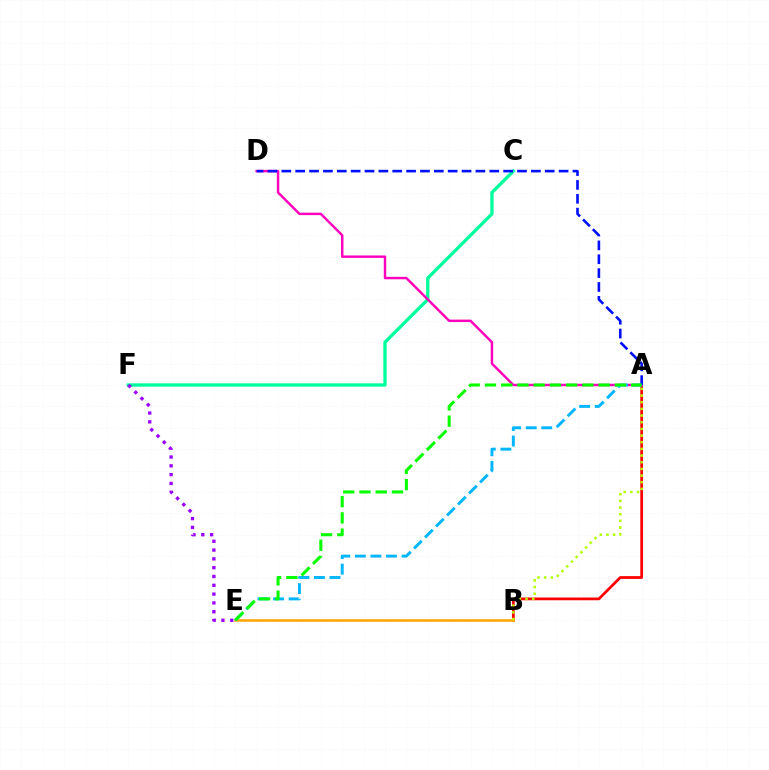{('A', 'B'): [{'color': '#ff0000', 'line_style': 'solid', 'thickness': 1.98}, {'color': '#b3ff00', 'line_style': 'dotted', 'thickness': 1.81}], ('C', 'F'): [{'color': '#00ff9d', 'line_style': 'solid', 'thickness': 2.38}], ('A', 'D'): [{'color': '#ff00bd', 'line_style': 'solid', 'thickness': 1.76}, {'color': '#0010ff', 'line_style': 'dashed', 'thickness': 1.88}], ('B', 'E'): [{'color': '#ffa500', 'line_style': 'solid', 'thickness': 1.82}], ('A', 'E'): [{'color': '#00b5ff', 'line_style': 'dashed', 'thickness': 2.12}, {'color': '#08ff00', 'line_style': 'dashed', 'thickness': 2.21}], ('E', 'F'): [{'color': '#9b00ff', 'line_style': 'dotted', 'thickness': 2.39}]}